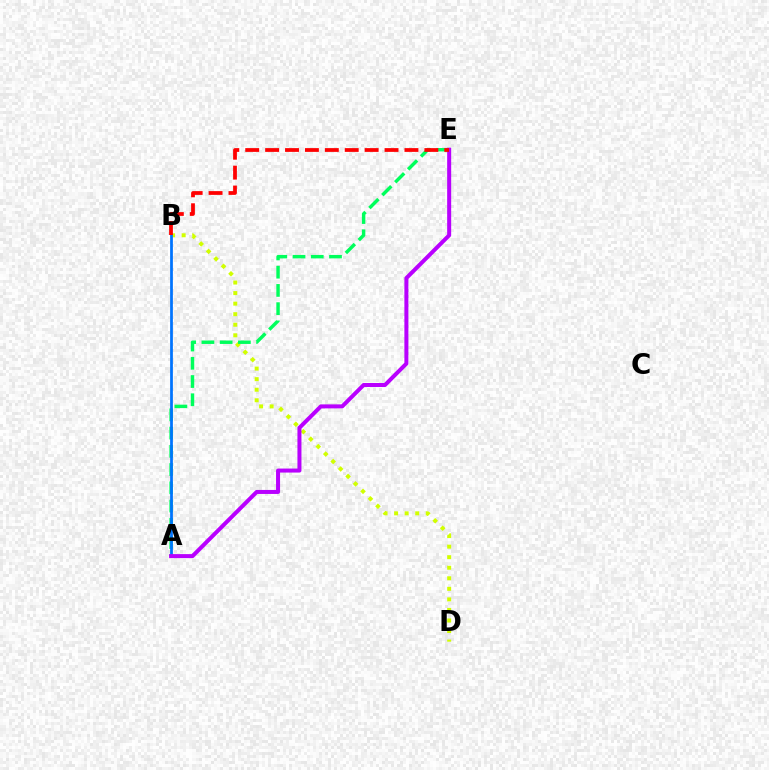{('B', 'D'): [{'color': '#d1ff00', 'line_style': 'dotted', 'thickness': 2.87}], ('A', 'E'): [{'color': '#00ff5c', 'line_style': 'dashed', 'thickness': 2.48}, {'color': '#b900ff', 'line_style': 'solid', 'thickness': 2.89}], ('A', 'B'): [{'color': '#0074ff', 'line_style': 'solid', 'thickness': 1.98}], ('B', 'E'): [{'color': '#ff0000', 'line_style': 'dashed', 'thickness': 2.7}]}